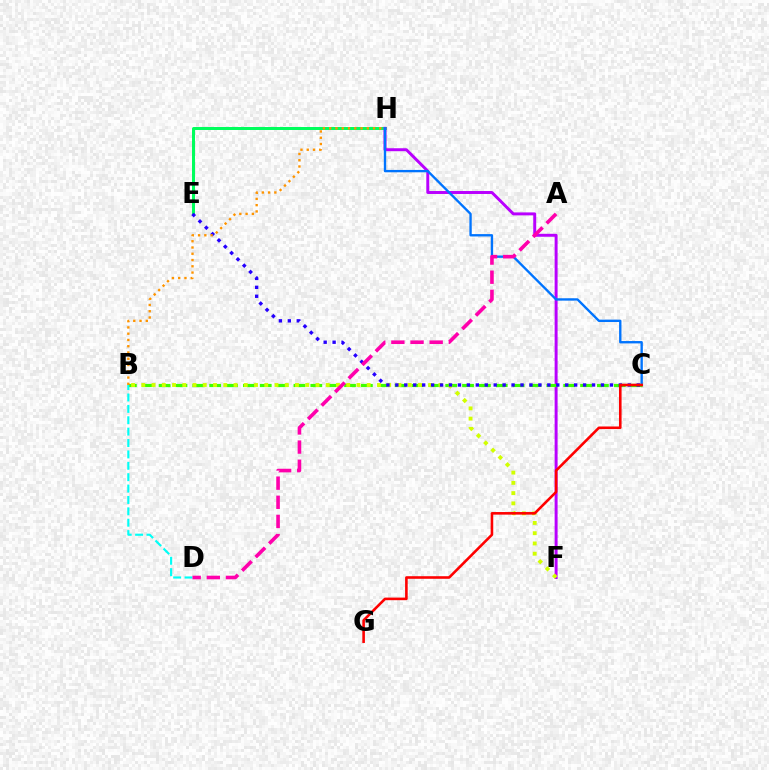{('E', 'H'): [{'color': '#00ff5c', 'line_style': 'solid', 'thickness': 2.15}], ('F', 'H'): [{'color': '#b900ff', 'line_style': 'solid', 'thickness': 2.13}], ('C', 'H'): [{'color': '#0074ff', 'line_style': 'solid', 'thickness': 1.7}], ('B', 'C'): [{'color': '#3dff00', 'line_style': 'dashed', 'thickness': 2.29}], ('B', 'F'): [{'color': '#d1ff00', 'line_style': 'dotted', 'thickness': 2.78}], ('C', 'E'): [{'color': '#2500ff', 'line_style': 'dotted', 'thickness': 2.43}], ('B', 'D'): [{'color': '#00fff6', 'line_style': 'dashed', 'thickness': 1.55}], ('C', 'G'): [{'color': '#ff0000', 'line_style': 'solid', 'thickness': 1.87}], ('B', 'H'): [{'color': '#ff9400', 'line_style': 'dotted', 'thickness': 1.7}], ('A', 'D'): [{'color': '#ff00ac', 'line_style': 'dashed', 'thickness': 2.6}]}